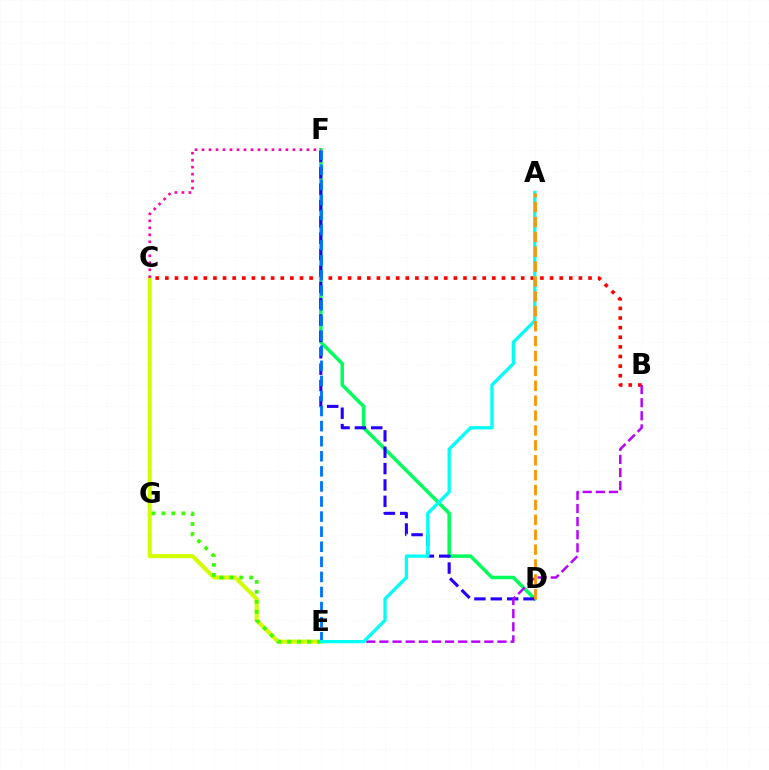{('C', 'E'): [{'color': '#d1ff00', 'line_style': 'solid', 'thickness': 2.94}], ('B', 'C'): [{'color': '#ff0000', 'line_style': 'dotted', 'thickness': 2.61}], ('E', 'G'): [{'color': '#3dff00', 'line_style': 'dotted', 'thickness': 2.71}], ('D', 'F'): [{'color': '#00ff5c', 'line_style': 'solid', 'thickness': 2.53}, {'color': '#2500ff', 'line_style': 'dashed', 'thickness': 2.22}], ('E', 'F'): [{'color': '#0074ff', 'line_style': 'dashed', 'thickness': 2.05}], ('B', 'E'): [{'color': '#b900ff', 'line_style': 'dashed', 'thickness': 1.78}], ('A', 'E'): [{'color': '#00fff6', 'line_style': 'solid', 'thickness': 2.37}], ('A', 'D'): [{'color': '#ff9400', 'line_style': 'dashed', 'thickness': 2.02}], ('C', 'F'): [{'color': '#ff00ac', 'line_style': 'dotted', 'thickness': 1.9}]}